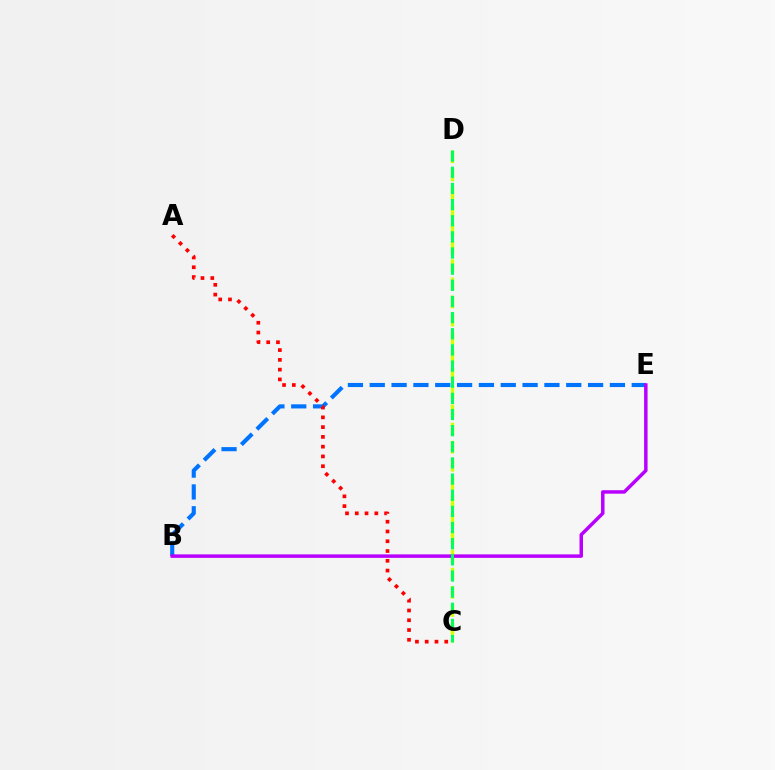{('B', 'E'): [{'color': '#0074ff', 'line_style': 'dashed', 'thickness': 2.97}, {'color': '#b900ff', 'line_style': 'solid', 'thickness': 2.51}], ('C', 'D'): [{'color': '#d1ff00', 'line_style': 'dashed', 'thickness': 2.46}, {'color': '#00ff5c', 'line_style': 'dashed', 'thickness': 2.19}], ('A', 'C'): [{'color': '#ff0000', 'line_style': 'dotted', 'thickness': 2.66}]}